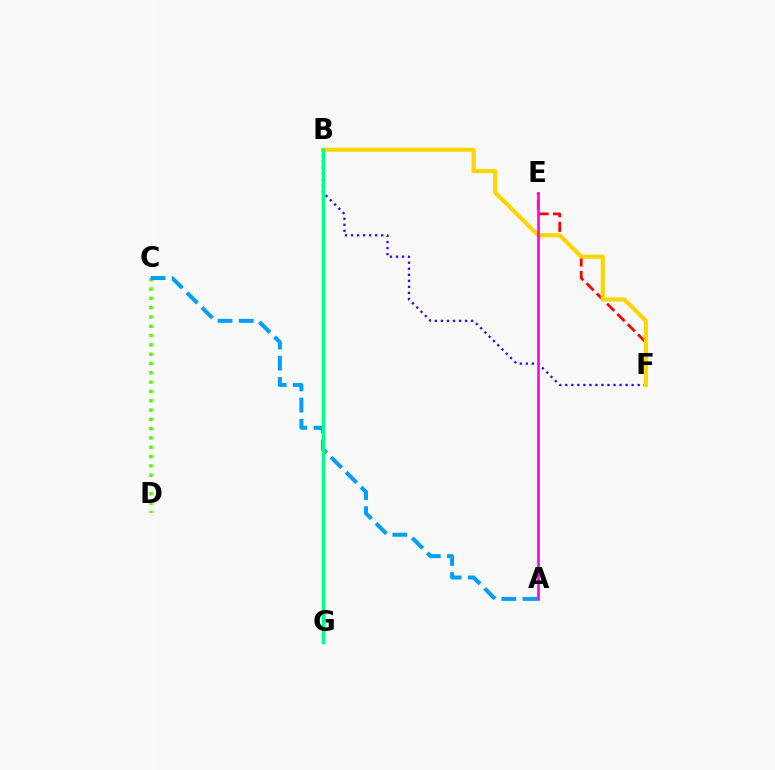{('B', 'F'): [{'color': '#3700ff', 'line_style': 'dotted', 'thickness': 1.64}, {'color': '#ffd500', 'line_style': 'solid', 'thickness': 2.97}], ('C', 'D'): [{'color': '#4fff00', 'line_style': 'dotted', 'thickness': 2.53}], ('E', 'F'): [{'color': '#ff0000', 'line_style': 'dashed', 'thickness': 1.97}], ('A', 'C'): [{'color': '#009eff', 'line_style': 'dashed', 'thickness': 2.87}], ('B', 'G'): [{'color': '#00ff86', 'line_style': 'solid', 'thickness': 2.51}], ('A', 'E'): [{'color': '#ff00ed', 'line_style': 'solid', 'thickness': 1.88}]}